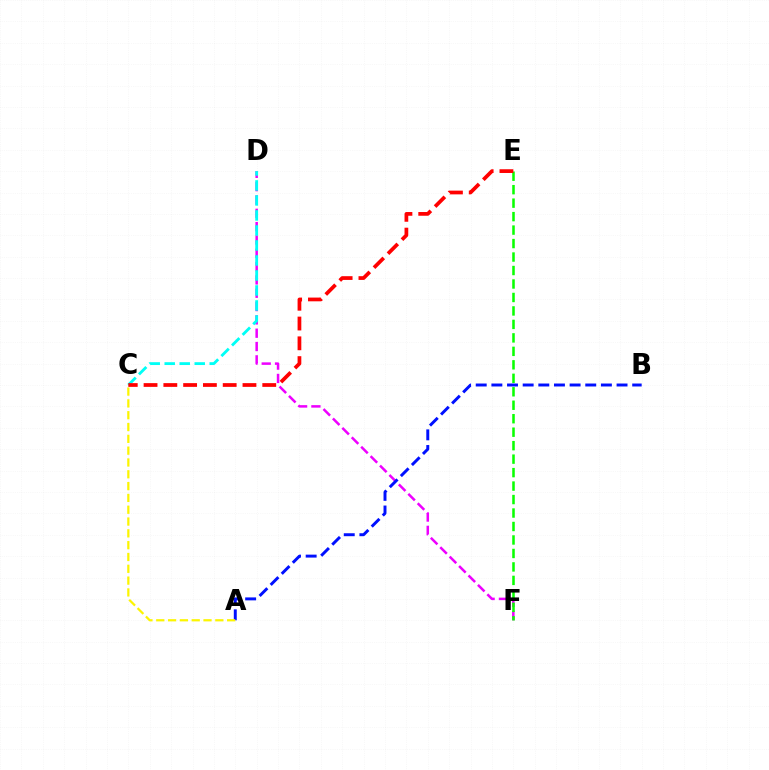{('D', 'F'): [{'color': '#ee00ff', 'line_style': 'dashed', 'thickness': 1.81}], ('E', 'F'): [{'color': '#08ff00', 'line_style': 'dashed', 'thickness': 1.83}], ('C', 'D'): [{'color': '#00fff6', 'line_style': 'dashed', 'thickness': 2.04}], ('C', 'E'): [{'color': '#ff0000', 'line_style': 'dashed', 'thickness': 2.69}], ('A', 'B'): [{'color': '#0010ff', 'line_style': 'dashed', 'thickness': 2.13}], ('A', 'C'): [{'color': '#fcf500', 'line_style': 'dashed', 'thickness': 1.6}]}